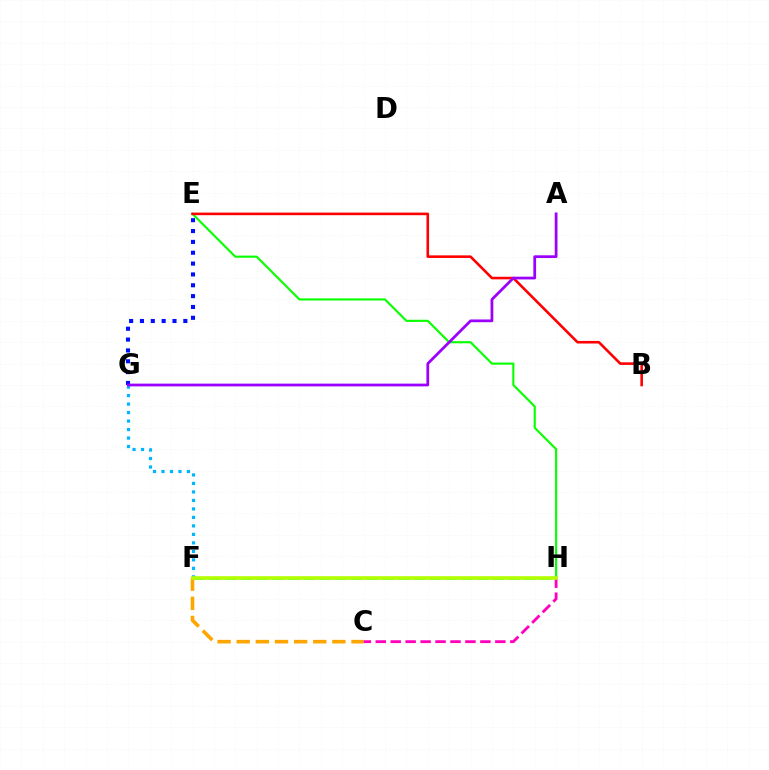{('F', 'H'): [{'color': '#00ff9d', 'line_style': 'dashed', 'thickness': 2.14}, {'color': '#b3ff00', 'line_style': 'solid', 'thickness': 2.63}], ('E', 'H'): [{'color': '#08ff00', 'line_style': 'solid', 'thickness': 1.53}], ('C', 'F'): [{'color': '#ffa500', 'line_style': 'dashed', 'thickness': 2.6}], ('B', 'E'): [{'color': '#ff0000', 'line_style': 'solid', 'thickness': 1.87}], ('C', 'H'): [{'color': '#ff00bd', 'line_style': 'dashed', 'thickness': 2.03}], ('F', 'G'): [{'color': '#00b5ff', 'line_style': 'dotted', 'thickness': 2.31}], ('E', 'G'): [{'color': '#0010ff', 'line_style': 'dotted', 'thickness': 2.95}], ('A', 'G'): [{'color': '#9b00ff', 'line_style': 'solid', 'thickness': 1.98}]}